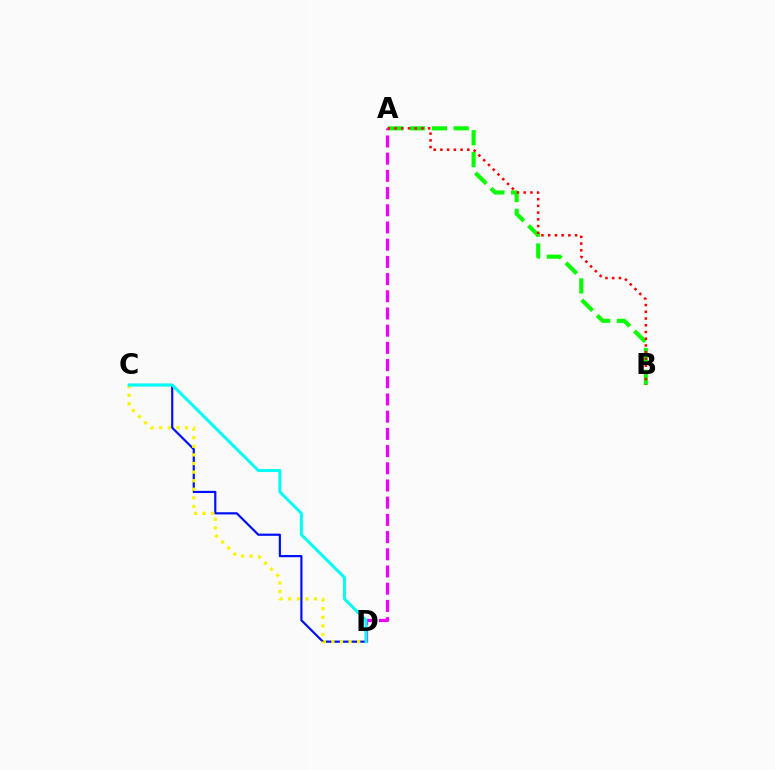{('C', 'D'): [{'color': '#0010ff', 'line_style': 'solid', 'thickness': 1.58}, {'color': '#fcf500', 'line_style': 'dotted', 'thickness': 2.33}, {'color': '#00fff6', 'line_style': 'solid', 'thickness': 2.15}], ('A', 'B'): [{'color': '#08ff00', 'line_style': 'dashed', 'thickness': 2.96}, {'color': '#ff0000', 'line_style': 'dotted', 'thickness': 1.83}], ('A', 'D'): [{'color': '#ee00ff', 'line_style': 'dashed', 'thickness': 2.34}]}